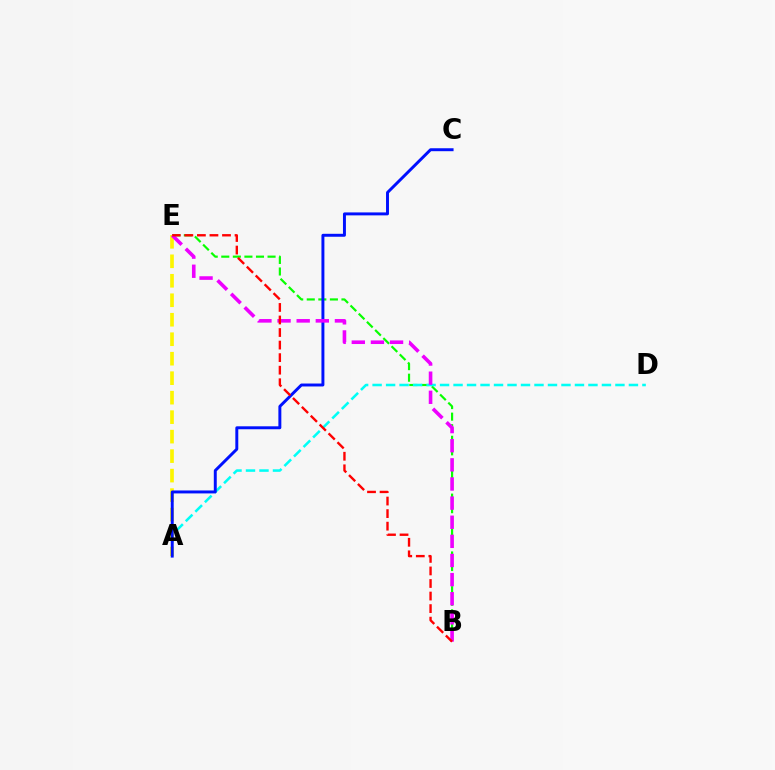{('B', 'E'): [{'color': '#08ff00', 'line_style': 'dashed', 'thickness': 1.57}, {'color': '#ee00ff', 'line_style': 'dashed', 'thickness': 2.6}, {'color': '#ff0000', 'line_style': 'dashed', 'thickness': 1.7}], ('A', 'D'): [{'color': '#00fff6', 'line_style': 'dashed', 'thickness': 1.83}], ('A', 'E'): [{'color': '#fcf500', 'line_style': 'dashed', 'thickness': 2.65}], ('A', 'C'): [{'color': '#0010ff', 'line_style': 'solid', 'thickness': 2.12}]}